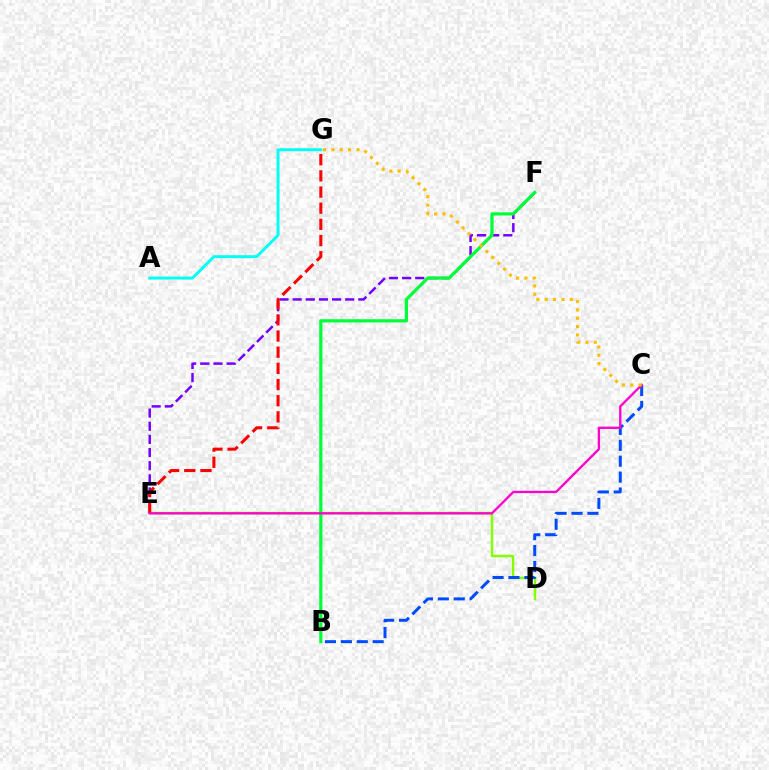{('D', 'E'): [{'color': '#84ff00', 'line_style': 'solid', 'thickness': 1.76}], ('E', 'F'): [{'color': '#7200ff', 'line_style': 'dashed', 'thickness': 1.79}], ('A', 'G'): [{'color': '#00fff6', 'line_style': 'solid', 'thickness': 2.12}], ('E', 'G'): [{'color': '#ff0000', 'line_style': 'dashed', 'thickness': 2.2}], ('B', 'C'): [{'color': '#004bff', 'line_style': 'dashed', 'thickness': 2.16}], ('B', 'F'): [{'color': '#00ff39', 'line_style': 'solid', 'thickness': 2.31}], ('C', 'E'): [{'color': '#ff00cf', 'line_style': 'solid', 'thickness': 1.67}], ('C', 'G'): [{'color': '#ffbd00', 'line_style': 'dotted', 'thickness': 2.27}]}